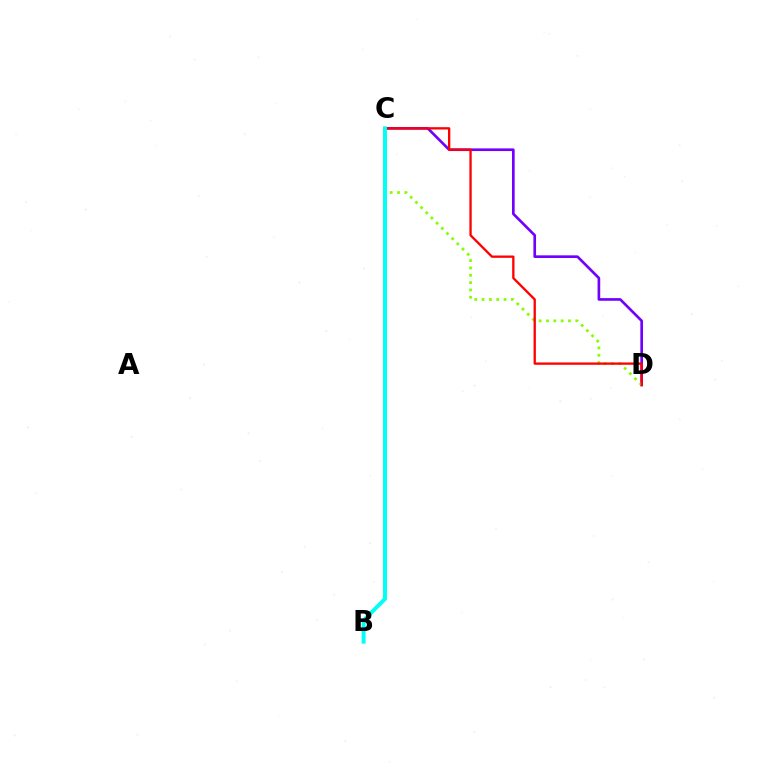{('C', 'D'): [{'color': '#7200ff', 'line_style': 'solid', 'thickness': 1.92}, {'color': '#84ff00', 'line_style': 'dotted', 'thickness': 1.99}, {'color': '#ff0000', 'line_style': 'solid', 'thickness': 1.67}], ('B', 'C'): [{'color': '#00fff6', 'line_style': 'solid', 'thickness': 2.85}]}